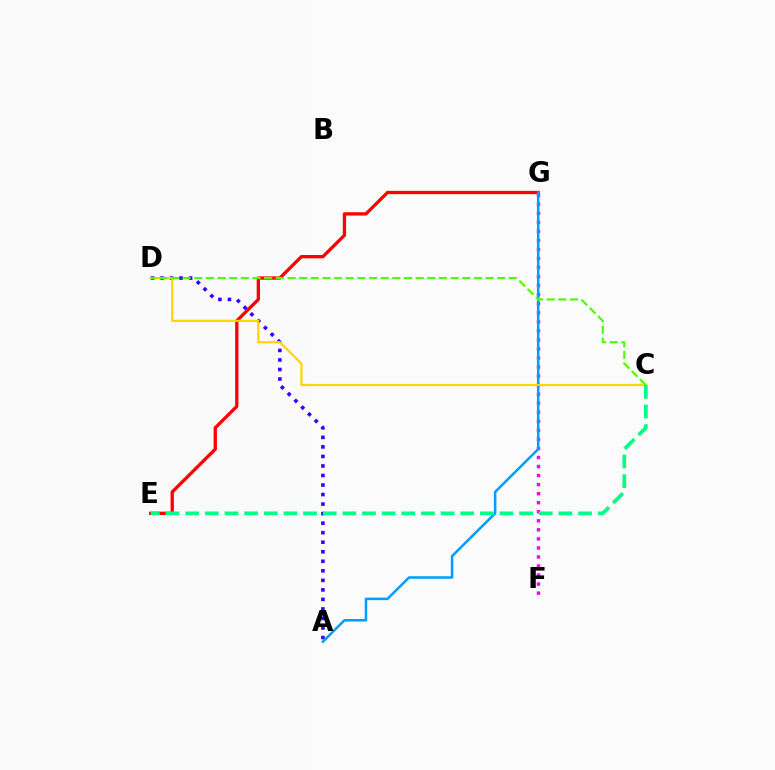{('E', 'G'): [{'color': '#ff0000', 'line_style': 'solid', 'thickness': 2.38}], ('F', 'G'): [{'color': '#ff00ed', 'line_style': 'dotted', 'thickness': 2.46}], ('A', 'D'): [{'color': '#3700ff', 'line_style': 'dotted', 'thickness': 2.59}], ('A', 'G'): [{'color': '#009eff', 'line_style': 'solid', 'thickness': 1.82}], ('C', 'D'): [{'color': '#ffd500', 'line_style': 'solid', 'thickness': 1.58}, {'color': '#4fff00', 'line_style': 'dashed', 'thickness': 1.58}], ('C', 'E'): [{'color': '#00ff86', 'line_style': 'dashed', 'thickness': 2.67}]}